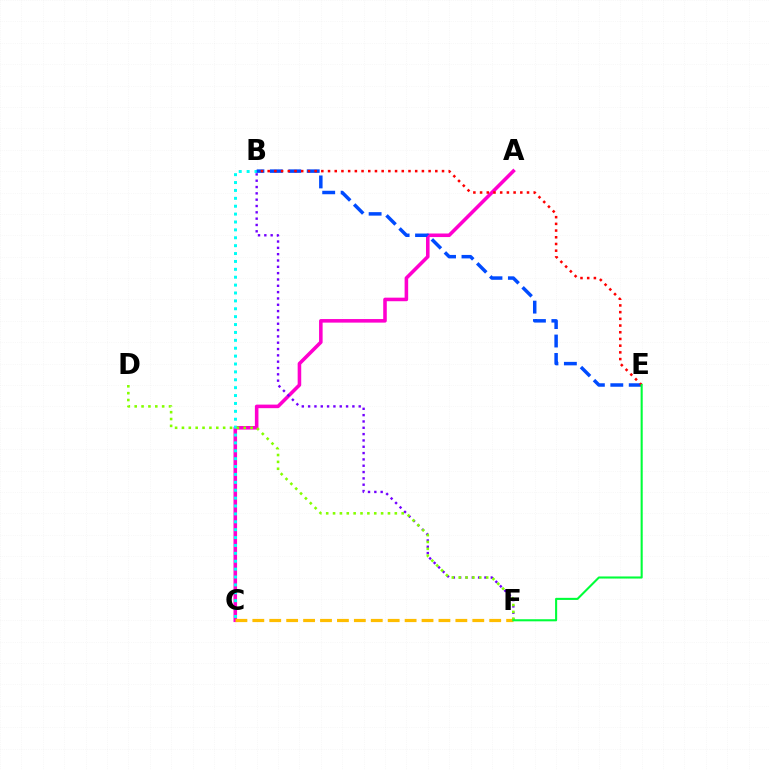{('A', 'C'): [{'color': '#ff00cf', 'line_style': 'solid', 'thickness': 2.57}], ('B', 'C'): [{'color': '#00fff6', 'line_style': 'dotted', 'thickness': 2.14}], ('B', 'F'): [{'color': '#7200ff', 'line_style': 'dotted', 'thickness': 1.72}], ('C', 'F'): [{'color': '#ffbd00', 'line_style': 'dashed', 'thickness': 2.3}], ('D', 'F'): [{'color': '#84ff00', 'line_style': 'dotted', 'thickness': 1.87}], ('B', 'E'): [{'color': '#004bff', 'line_style': 'dashed', 'thickness': 2.5}, {'color': '#ff0000', 'line_style': 'dotted', 'thickness': 1.82}], ('E', 'F'): [{'color': '#00ff39', 'line_style': 'solid', 'thickness': 1.5}]}